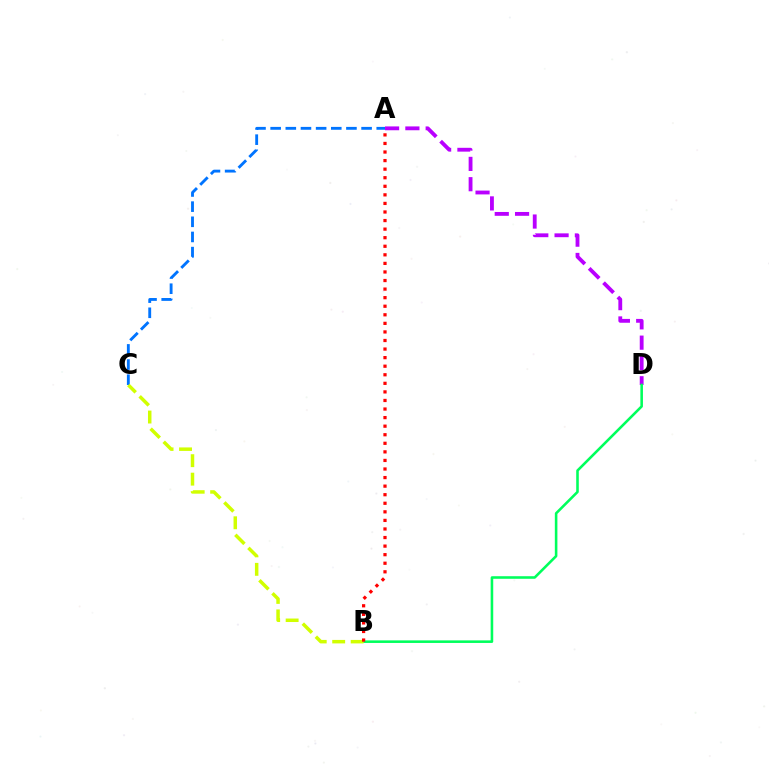{('A', 'D'): [{'color': '#b900ff', 'line_style': 'dashed', 'thickness': 2.76}], ('A', 'C'): [{'color': '#0074ff', 'line_style': 'dashed', 'thickness': 2.06}], ('B', 'D'): [{'color': '#00ff5c', 'line_style': 'solid', 'thickness': 1.85}], ('B', 'C'): [{'color': '#d1ff00', 'line_style': 'dashed', 'thickness': 2.51}], ('A', 'B'): [{'color': '#ff0000', 'line_style': 'dotted', 'thickness': 2.33}]}